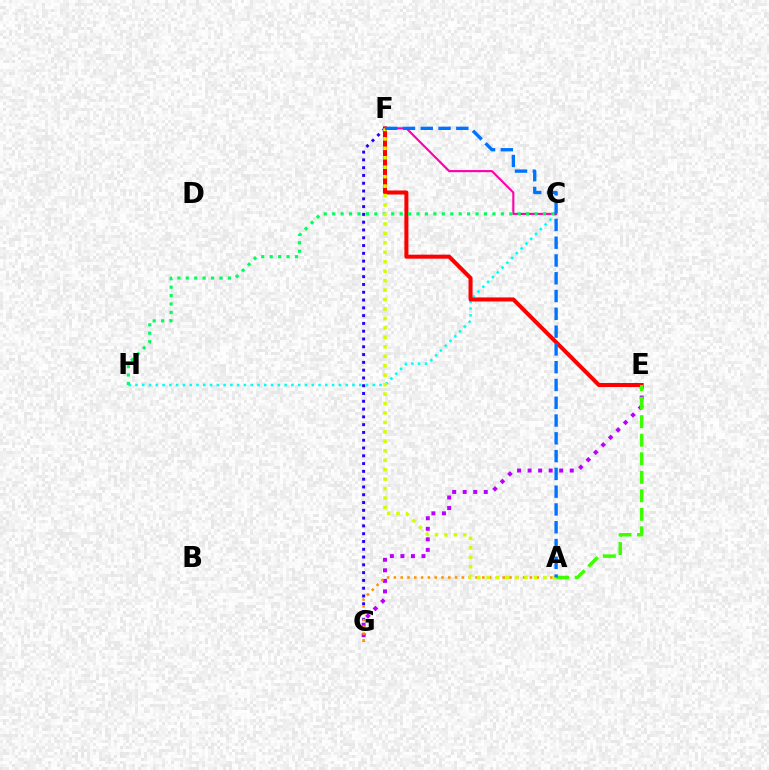{('C', 'H'): [{'color': '#00fff6', 'line_style': 'dotted', 'thickness': 1.84}, {'color': '#00ff5c', 'line_style': 'dotted', 'thickness': 2.29}], ('E', 'F'): [{'color': '#ff0000', 'line_style': 'solid', 'thickness': 2.9}], ('F', 'G'): [{'color': '#2500ff', 'line_style': 'dotted', 'thickness': 2.12}], ('E', 'G'): [{'color': '#b900ff', 'line_style': 'dotted', 'thickness': 2.86}], ('C', 'F'): [{'color': '#ff00ac', 'line_style': 'solid', 'thickness': 1.53}], ('A', 'E'): [{'color': '#3dff00', 'line_style': 'dashed', 'thickness': 2.52}], ('A', 'G'): [{'color': '#ff9400', 'line_style': 'dotted', 'thickness': 1.85}], ('A', 'F'): [{'color': '#d1ff00', 'line_style': 'dotted', 'thickness': 2.57}, {'color': '#0074ff', 'line_style': 'dashed', 'thickness': 2.42}]}